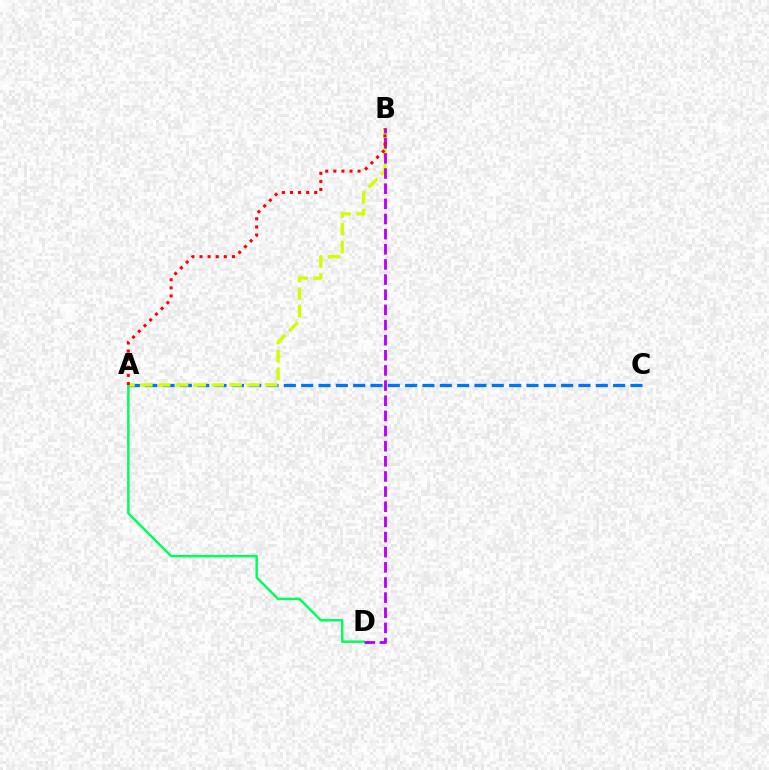{('A', 'C'): [{'color': '#0074ff', 'line_style': 'dashed', 'thickness': 2.35}], ('A', 'B'): [{'color': '#d1ff00', 'line_style': 'dashed', 'thickness': 2.42}, {'color': '#ff0000', 'line_style': 'dotted', 'thickness': 2.2}], ('A', 'D'): [{'color': '#00ff5c', 'line_style': 'solid', 'thickness': 1.76}], ('B', 'D'): [{'color': '#b900ff', 'line_style': 'dashed', 'thickness': 2.06}]}